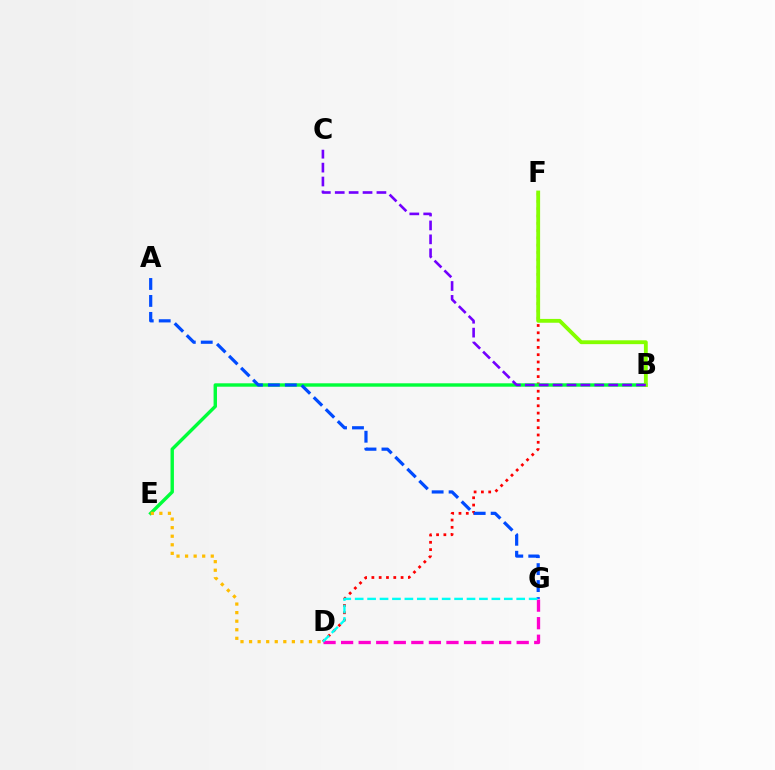{('D', 'F'): [{'color': '#ff0000', 'line_style': 'dotted', 'thickness': 1.98}], ('D', 'G'): [{'color': '#ff00cf', 'line_style': 'dashed', 'thickness': 2.39}, {'color': '#00fff6', 'line_style': 'dashed', 'thickness': 1.69}], ('B', 'E'): [{'color': '#00ff39', 'line_style': 'solid', 'thickness': 2.45}], ('A', 'G'): [{'color': '#004bff', 'line_style': 'dashed', 'thickness': 2.3}], ('B', 'F'): [{'color': '#84ff00', 'line_style': 'solid', 'thickness': 2.76}], ('B', 'C'): [{'color': '#7200ff', 'line_style': 'dashed', 'thickness': 1.89}], ('D', 'E'): [{'color': '#ffbd00', 'line_style': 'dotted', 'thickness': 2.33}]}